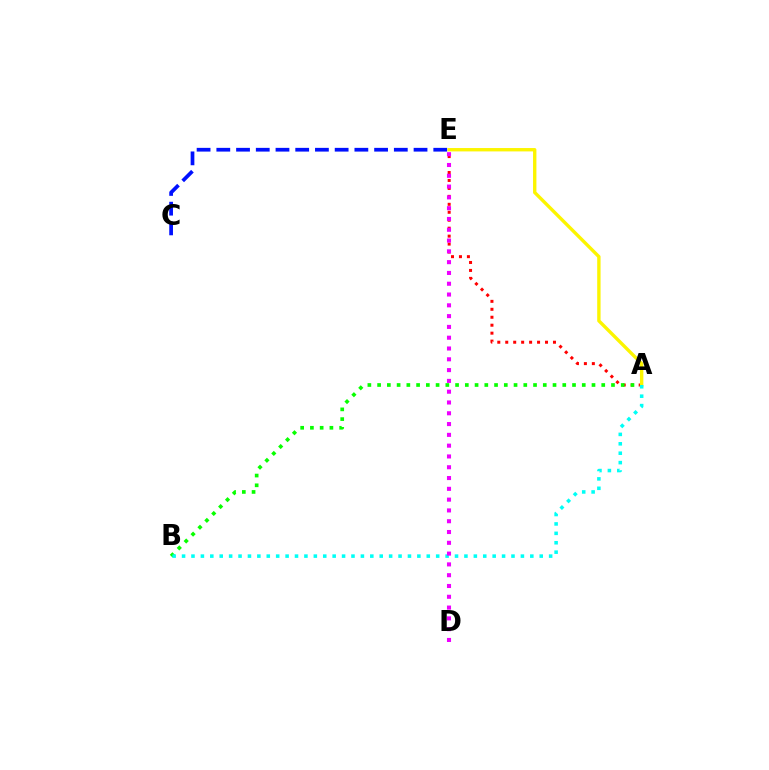{('C', 'E'): [{'color': '#0010ff', 'line_style': 'dashed', 'thickness': 2.68}], ('A', 'E'): [{'color': '#ff0000', 'line_style': 'dotted', 'thickness': 2.16}, {'color': '#fcf500', 'line_style': 'solid', 'thickness': 2.43}], ('A', 'B'): [{'color': '#08ff00', 'line_style': 'dotted', 'thickness': 2.65}, {'color': '#00fff6', 'line_style': 'dotted', 'thickness': 2.56}], ('D', 'E'): [{'color': '#ee00ff', 'line_style': 'dotted', 'thickness': 2.93}]}